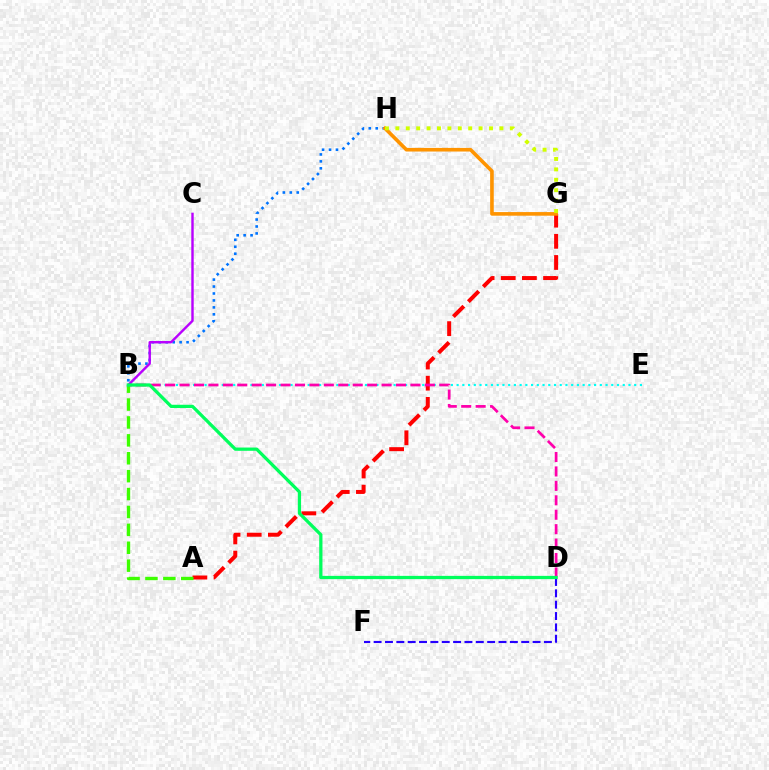{('B', 'H'): [{'color': '#0074ff', 'line_style': 'dotted', 'thickness': 1.89}], ('B', 'E'): [{'color': '#00fff6', 'line_style': 'dotted', 'thickness': 1.56}], ('A', 'G'): [{'color': '#ff0000', 'line_style': 'dashed', 'thickness': 2.87}], ('B', 'D'): [{'color': '#ff00ac', 'line_style': 'dashed', 'thickness': 1.96}, {'color': '#00ff5c', 'line_style': 'solid', 'thickness': 2.34}], ('D', 'F'): [{'color': '#2500ff', 'line_style': 'dashed', 'thickness': 1.54}], ('G', 'H'): [{'color': '#ff9400', 'line_style': 'solid', 'thickness': 2.61}, {'color': '#d1ff00', 'line_style': 'dotted', 'thickness': 2.83}], ('A', 'B'): [{'color': '#3dff00', 'line_style': 'dashed', 'thickness': 2.43}], ('B', 'C'): [{'color': '#b900ff', 'line_style': 'solid', 'thickness': 1.74}]}